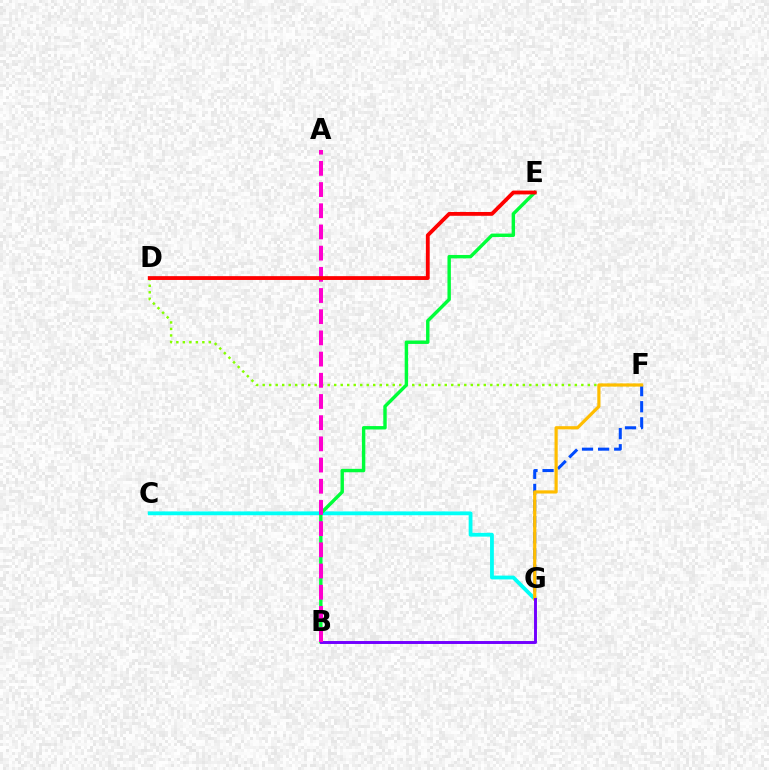{('C', 'G'): [{'color': '#00fff6', 'line_style': 'solid', 'thickness': 2.74}], ('D', 'F'): [{'color': '#84ff00', 'line_style': 'dotted', 'thickness': 1.77}], ('F', 'G'): [{'color': '#004bff', 'line_style': 'dashed', 'thickness': 2.19}, {'color': '#ffbd00', 'line_style': 'solid', 'thickness': 2.29}], ('B', 'E'): [{'color': '#00ff39', 'line_style': 'solid', 'thickness': 2.46}], ('B', 'G'): [{'color': '#7200ff', 'line_style': 'solid', 'thickness': 2.11}], ('A', 'B'): [{'color': '#ff00cf', 'line_style': 'dashed', 'thickness': 2.88}], ('D', 'E'): [{'color': '#ff0000', 'line_style': 'solid', 'thickness': 2.75}]}